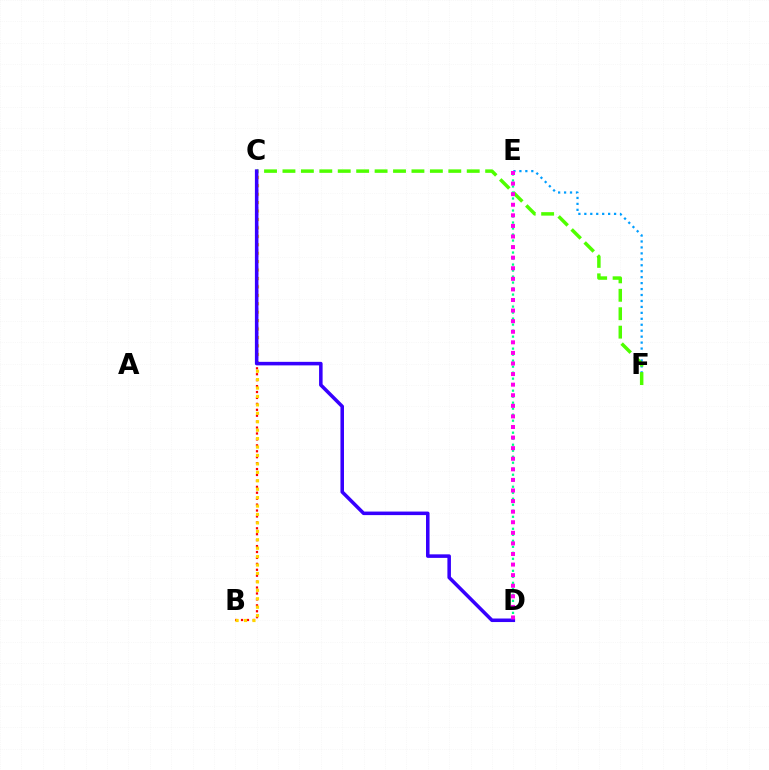{('E', 'F'): [{'color': '#009eff', 'line_style': 'dotted', 'thickness': 1.62}], ('B', 'C'): [{'color': '#ff0000', 'line_style': 'dotted', 'thickness': 1.61}, {'color': '#ffd500', 'line_style': 'dotted', 'thickness': 2.29}], ('C', 'F'): [{'color': '#4fff00', 'line_style': 'dashed', 'thickness': 2.5}], ('D', 'E'): [{'color': '#00ff86', 'line_style': 'dotted', 'thickness': 1.63}, {'color': '#ff00ed', 'line_style': 'dotted', 'thickness': 2.88}], ('C', 'D'): [{'color': '#3700ff', 'line_style': 'solid', 'thickness': 2.55}]}